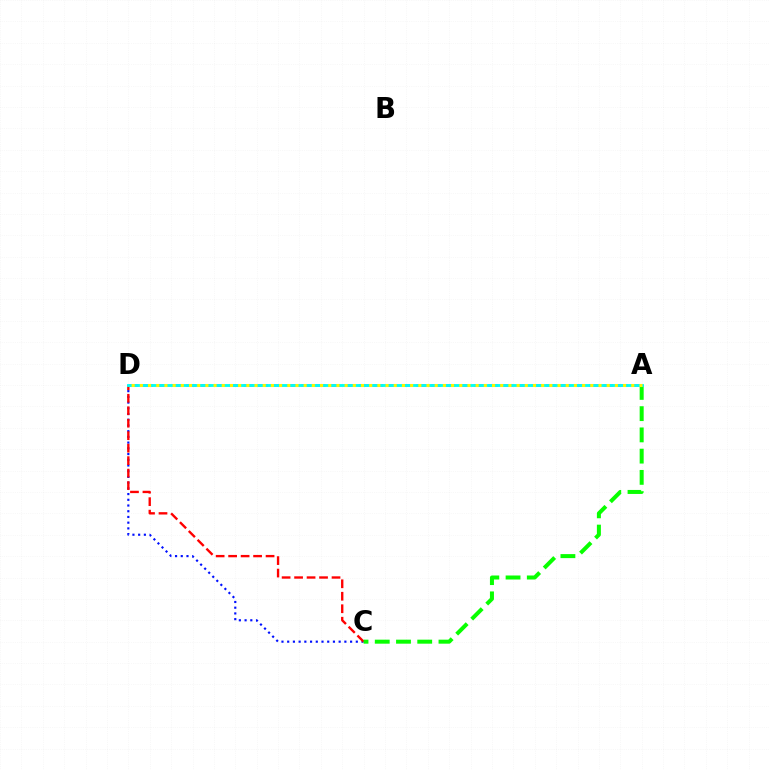{('A', 'D'): [{'color': '#ee00ff', 'line_style': 'dashed', 'thickness': 1.95}, {'color': '#00fff6', 'line_style': 'solid', 'thickness': 2.07}, {'color': '#fcf500', 'line_style': 'dotted', 'thickness': 2.23}], ('C', 'D'): [{'color': '#0010ff', 'line_style': 'dotted', 'thickness': 1.55}, {'color': '#ff0000', 'line_style': 'dashed', 'thickness': 1.7}], ('A', 'C'): [{'color': '#08ff00', 'line_style': 'dashed', 'thickness': 2.89}]}